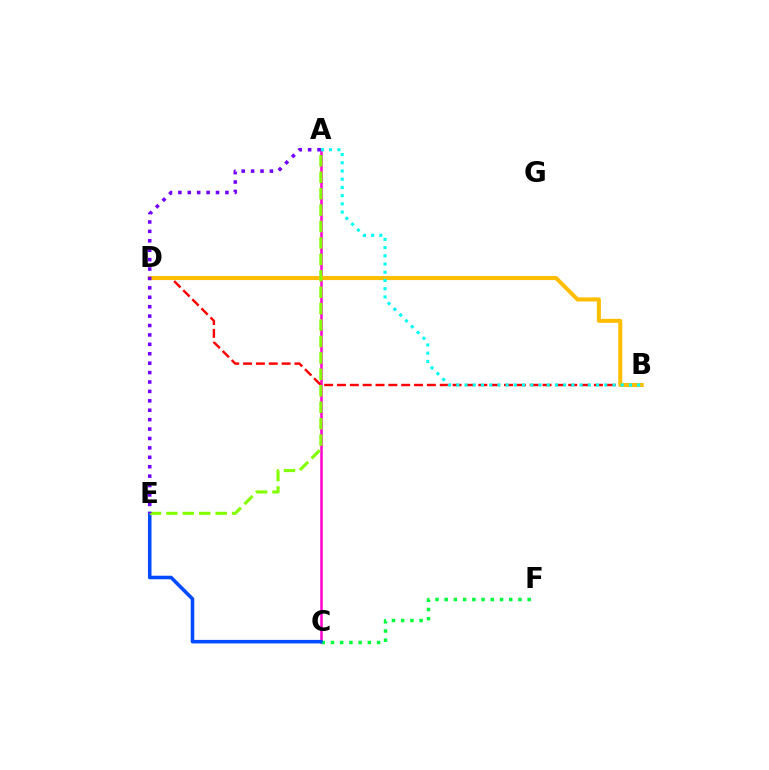{('A', 'C'): [{'color': '#ff00cf', 'line_style': 'solid', 'thickness': 1.8}], ('C', 'F'): [{'color': '#00ff39', 'line_style': 'dotted', 'thickness': 2.5}], ('B', 'D'): [{'color': '#ff0000', 'line_style': 'dashed', 'thickness': 1.75}, {'color': '#ffbd00', 'line_style': 'solid', 'thickness': 2.9}], ('C', 'E'): [{'color': '#004bff', 'line_style': 'solid', 'thickness': 2.55}], ('A', 'E'): [{'color': '#84ff00', 'line_style': 'dashed', 'thickness': 2.23}, {'color': '#7200ff', 'line_style': 'dotted', 'thickness': 2.56}], ('A', 'B'): [{'color': '#00fff6', 'line_style': 'dotted', 'thickness': 2.23}]}